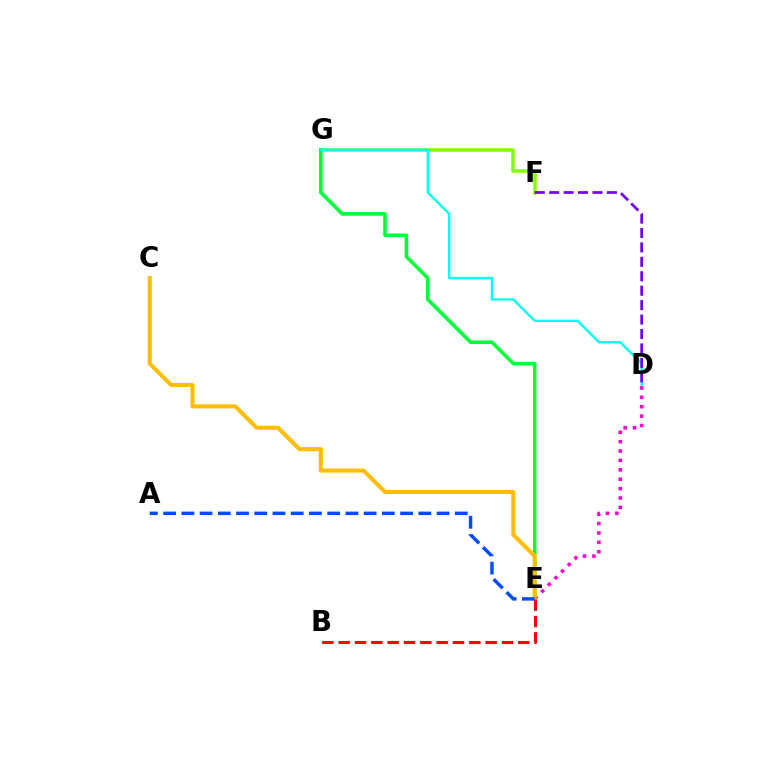{('F', 'G'): [{'color': '#84ff00', 'line_style': 'solid', 'thickness': 2.56}], ('E', 'G'): [{'color': '#00ff39', 'line_style': 'solid', 'thickness': 2.58}], ('D', 'G'): [{'color': '#00fff6', 'line_style': 'solid', 'thickness': 1.69}], ('D', 'F'): [{'color': '#7200ff', 'line_style': 'dashed', 'thickness': 1.96}], ('D', 'E'): [{'color': '#ff00cf', 'line_style': 'dotted', 'thickness': 2.55}], ('C', 'E'): [{'color': '#ffbd00', 'line_style': 'solid', 'thickness': 2.92}], ('B', 'E'): [{'color': '#ff0000', 'line_style': 'dashed', 'thickness': 2.22}], ('A', 'E'): [{'color': '#004bff', 'line_style': 'dashed', 'thickness': 2.48}]}